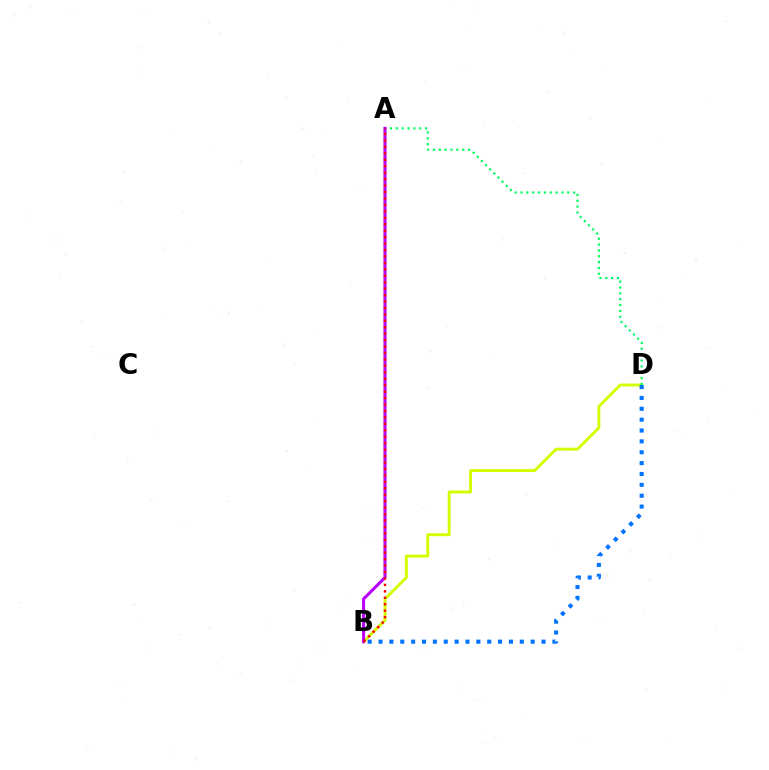{('B', 'D'): [{'color': '#d1ff00', 'line_style': 'solid', 'thickness': 2.09}, {'color': '#0074ff', 'line_style': 'dotted', 'thickness': 2.95}], ('A', 'D'): [{'color': '#00ff5c', 'line_style': 'dotted', 'thickness': 1.59}], ('A', 'B'): [{'color': '#b900ff', 'line_style': 'solid', 'thickness': 2.2}, {'color': '#ff0000', 'line_style': 'dotted', 'thickness': 1.75}]}